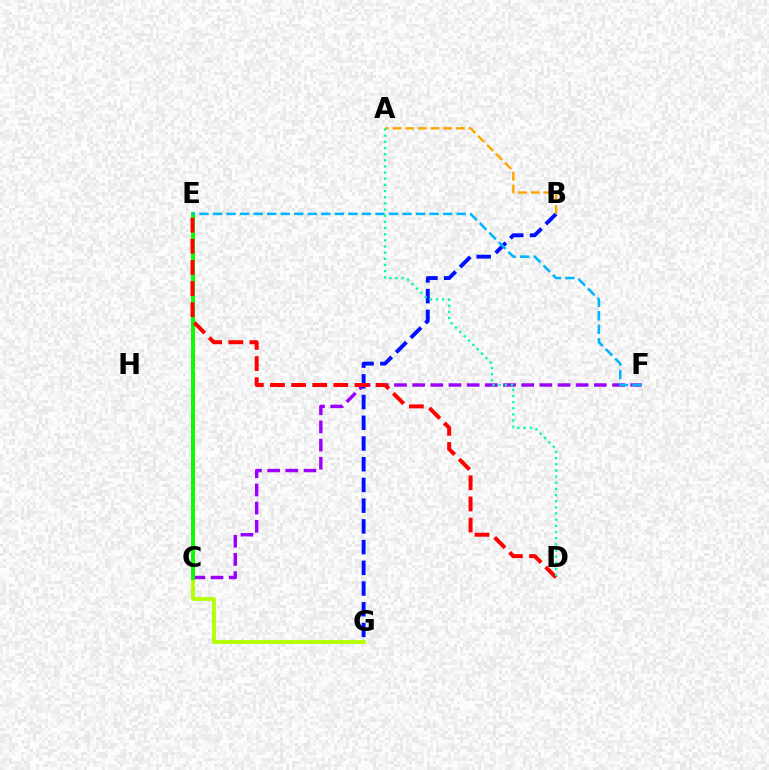{('C', 'G'): [{'color': '#b3ff00', 'line_style': 'solid', 'thickness': 2.71}], ('C', 'F'): [{'color': '#9b00ff', 'line_style': 'dashed', 'thickness': 2.47}], ('C', 'E'): [{'color': '#ff00bd', 'line_style': 'dashed', 'thickness': 2.88}, {'color': '#08ff00', 'line_style': 'solid', 'thickness': 2.82}], ('B', 'G'): [{'color': '#0010ff', 'line_style': 'dashed', 'thickness': 2.81}], ('D', 'E'): [{'color': '#ff0000', 'line_style': 'dashed', 'thickness': 2.87}], ('E', 'F'): [{'color': '#00b5ff', 'line_style': 'dashed', 'thickness': 1.84}], ('A', 'B'): [{'color': '#ffa500', 'line_style': 'dashed', 'thickness': 1.72}], ('A', 'D'): [{'color': '#00ff9d', 'line_style': 'dotted', 'thickness': 1.67}]}